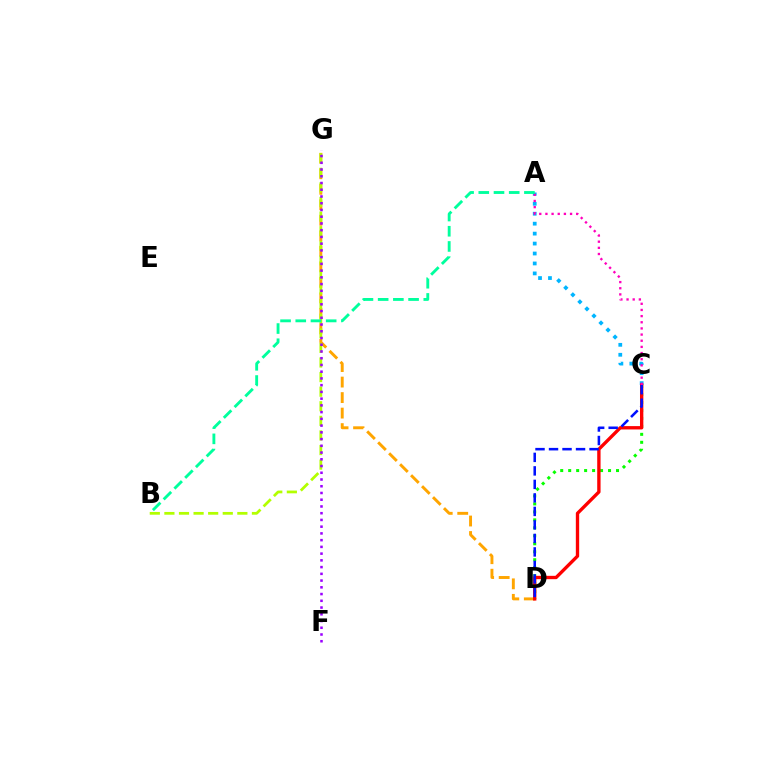{('D', 'G'): [{'color': '#ffa500', 'line_style': 'dashed', 'thickness': 2.11}], ('A', 'C'): [{'color': '#00b5ff', 'line_style': 'dotted', 'thickness': 2.7}, {'color': '#ff00bd', 'line_style': 'dotted', 'thickness': 1.67}], ('B', 'G'): [{'color': '#b3ff00', 'line_style': 'dashed', 'thickness': 1.98}], ('C', 'D'): [{'color': '#08ff00', 'line_style': 'dotted', 'thickness': 2.17}, {'color': '#ff0000', 'line_style': 'solid', 'thickness': 2.41}, {'color': '#0010ff', 'line_style': 'dashed', 'thickness': 1.83}], ('F', 'G'): [{'color': '#9b00ff', 'line_style': 'dotted', 'thickness': 1.83}], ('A', 'B'): [{'color': '#00ff9d', 'line_style': 'dashed', 'thickness': 2.07}]}